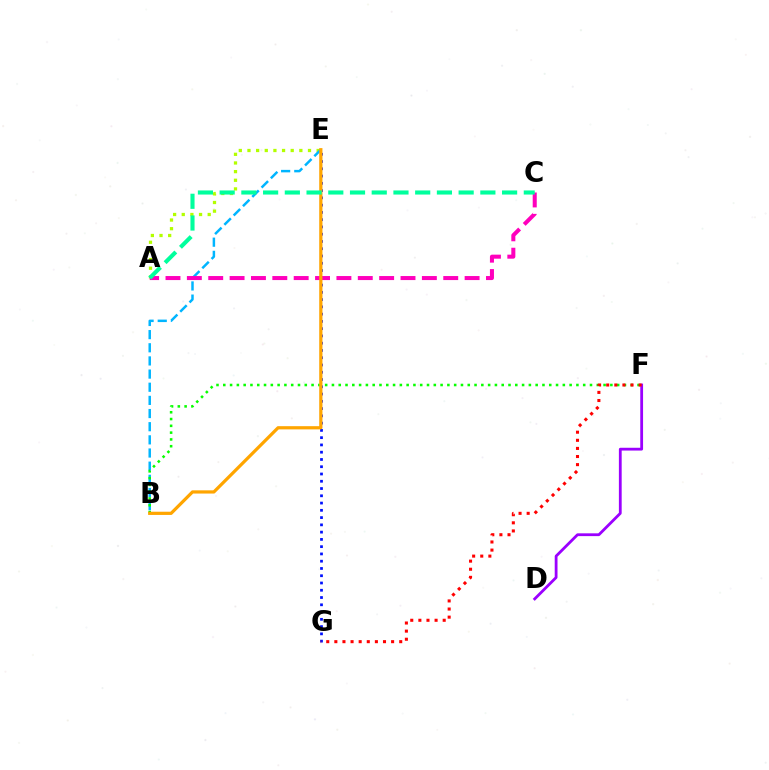{('A', 'E'): [{'color': '#b3ff00', 'line_style': 'dotted', 'thickness': 2.35}], ('E', 'G'): [{'color': '#0010ff', 'line_style': 'dotted', 'thickness': 1.97}], ('B', 'E'): [{'color': '#00b5ff', 'line_style': 'dashed', 'thickness': 1.79}, {'color': '#ffa500', 'line_style': 'solid', 'thickness': 2.32}], ('A', 'C'): [{'color': '#ff00bd', 'line_style': 'dashed', 'thickness': 2.9}, {'color': '#00ff9d', 'line_style': 'dashed', 'thickness': 2.95}], ('B', 'F'): [{'color': '#08ff00', 'line_style': 'dotted', 'thickness': 1.85}], ('D', 'F'): [{'color': '#9b00ff', 'line_style': 'solid', 'thickness': 2.01}], ('F', 'G'): [{'color': '#ff0000', 'line_style': 'dotted', 'thickness': 2.2}]}